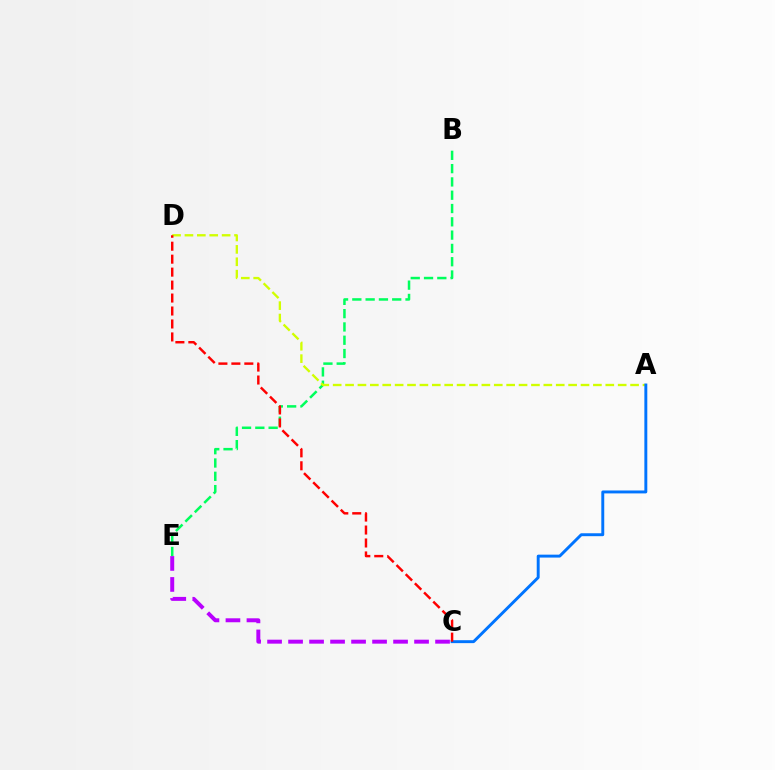{('B', 'E'): [{'color': '#00ff5c', 'line_style': 'dashed', 'thickness': 1.81}], ('A', 'D'): [{'color': '#d1ff00', 'line_style': 'dashed', 'thickness': 1.68}], ('C', 'E'): [{'color': '#b900ff', 'line_style': 'dashed', 'thickness': 2.85}], ('A', 'C'): [{'color': '#0074ff', 'line_style': 'solid', 'thickness': 2.11}], ('C', 'D'): [{'color': '#ff0000', 'line_style': 'dashed', 'thickness': 1.76}]}